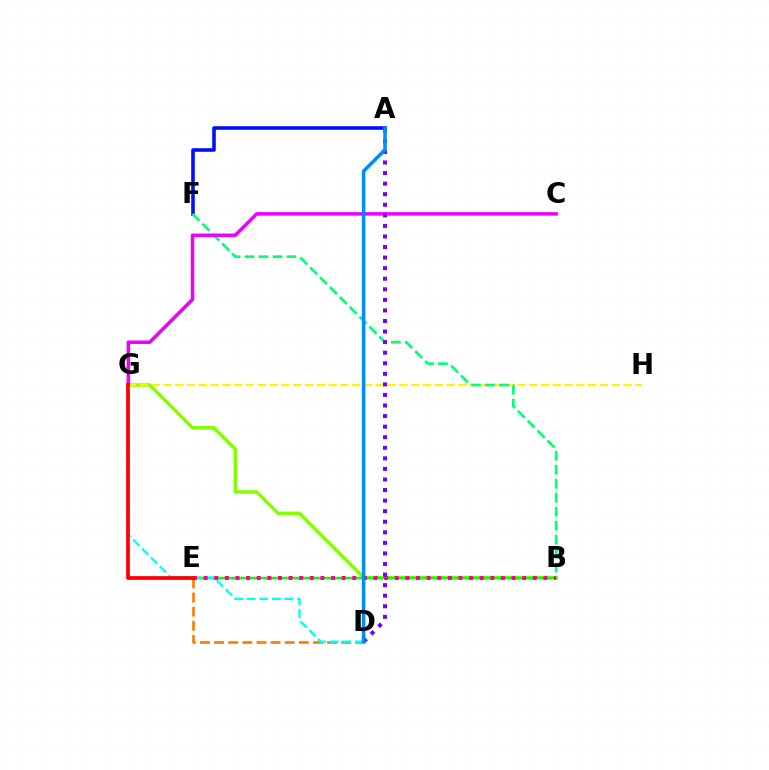{('B', 'G'): [{'color': '#84ff00', 'line_style': 'solid', 'thickness': 2.48}], ('G', 'H'): [{'color': '#fcf500', 'line_style': 'dashed', 'thickness': 1.6}], ('D', 'E'): [{'color': '#ff7c00', 'line_style': 'dashed', 'thickness': 1.92}], ('B', 'E'): [{'color': '#08ff00', 'line_style': 'solid', 'thickness': 1.75}, {'color': '#ff0094', 'line_style': 'dotted', 'thickness': 2.89}], ('D', 'G'): [{'color': '#00fff6', 'line_style': 'dashed', 'thickness': 1.71}], ('A', 'F'): [{'color': '#0010ff', 'line_style': 'solid', 'thickness': 2.59}], ('B', 'F'): [{'color': '#00ff74', 'line_style': 'dashed', 'thickness': 1.9}], ('C', 'G'): [{'color': '#ee00ff', 'line_style': 'solid', 'thickness': 2.54}], ('A', 'D'): [{'color': '#7200ff', 'line_style': 'dotted', 'thickness': 2.87}, {'color': '#008cff', 'line_style': 'solid', 'thickness': 2.55}], ('E', 'G'): [{'color': '#ff0000', 'line_style': 'solid', 'thickness': 2.7}]}